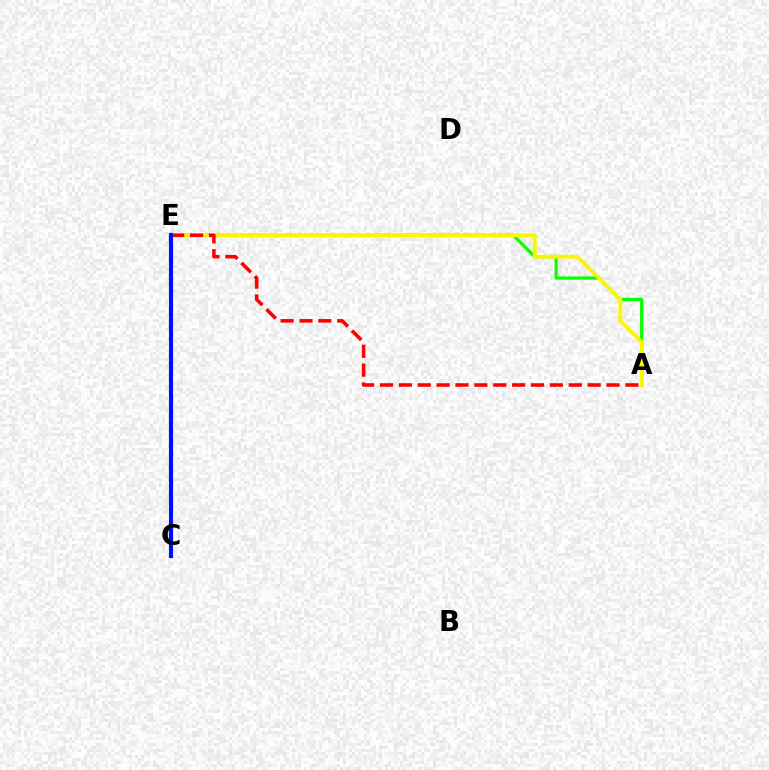{('C', 'E'): [{'color': '#00fff6', 'line_style': 'dotted', 'thickness': 2.05}, {'color': '#ee00ff', 'line_style': 'solid', 'thickness': 1.56}, {'color': '#0010ff', 'line_style': 'solid', 'thickness': 2.97}], ('A', 'E'): [{'color': '#08ff00', 'line_style': 'solid', 'thickness': 2.3}, {'color': '#fcf500', 'line_style': 'solid', 'thickness': 2.76}, {'color': '#ff0000', 'line_style': 'dashed', 'thickness': 2.56}]}